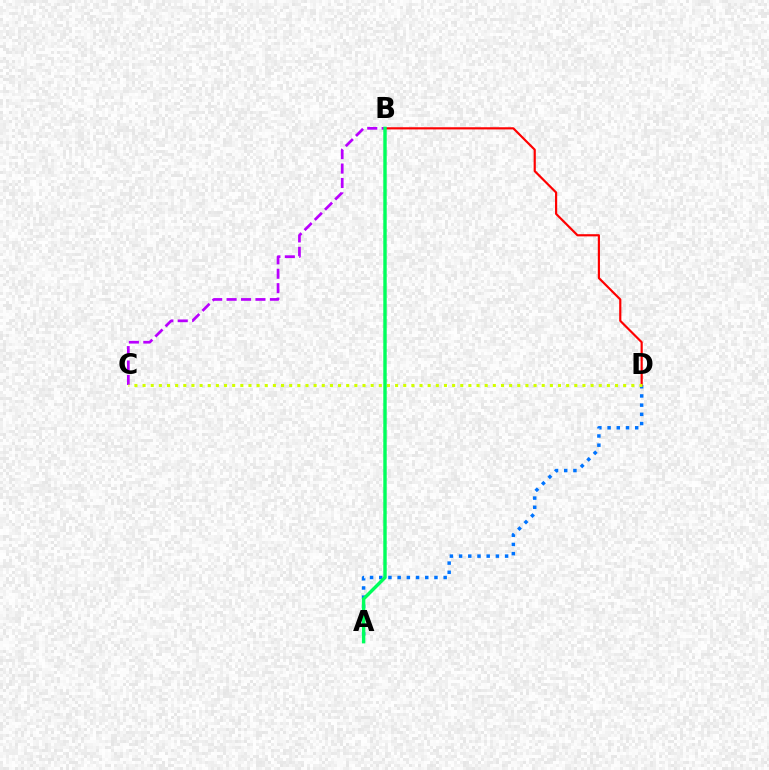{('B', 'C'): [{'color': '#b900ff', 'line_style': 'dashed', 'thickness': 1.96}], ('A', 'D'): [{'color': '#0074ff', 'line_style': 'dotted', 'thickness': 2.5}], ('B', 'D'): [{'color': '#ff0000', 'line_style': 'solid', 'thickness': 1.57}], ('C', 'D'): [{'color': '#d1ff00', 'line_style': 'dotted', 'thickness': 2.21}], ('A', 'B'): [{'color': '#00ff5c', 'line_style': 'solid', 'thickness': 2.47}]}